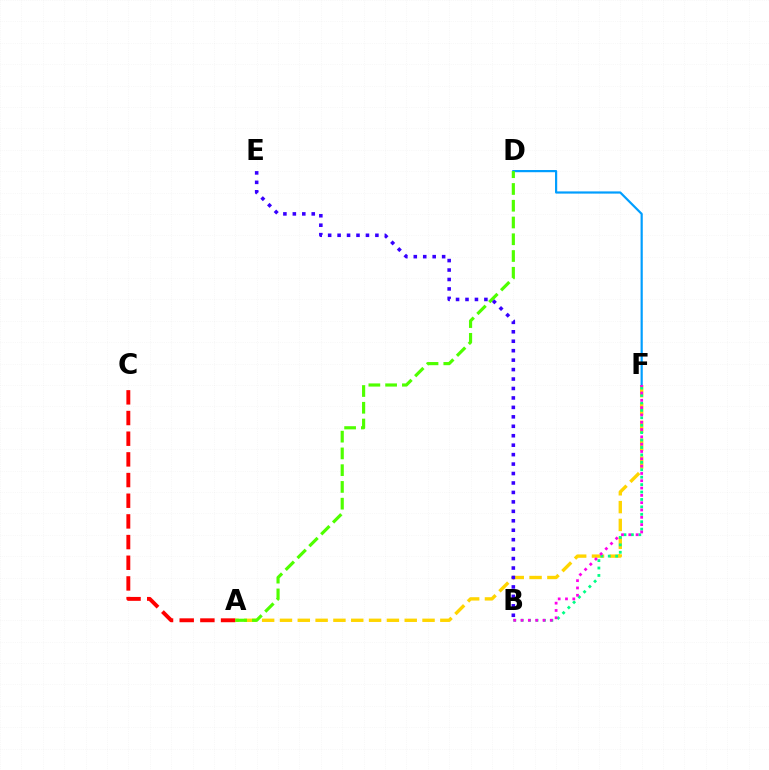{('A', 'F'): [{'color': '#ffd500', 'line_style': 'dashed', 'thickness': 2.42}], ('A', 'C'): [{'color': '#ff0000', 'line_style': 'dashed', 'thickness': 2.81}], ('D', 'F'): [{'color': '#009eff', 'line_style': 'solid', 'thickness': 1.58}], ('A', 'D'): [{'color': '#4fff00', 'line_style': 'dashed', 'thickness': 2.28}], ('B', 'F'): [{'color': '#00ff86', 'line_style': 'dotted', 'thickness': 2.02}, {'color': '#ff00ed', 'line_style': 'dotted', 'thickness': 1.99}], ('B', 'E'): [{'color': '#3700ff', 'line_style': 'dotted', 'thickness': 2.57}]}